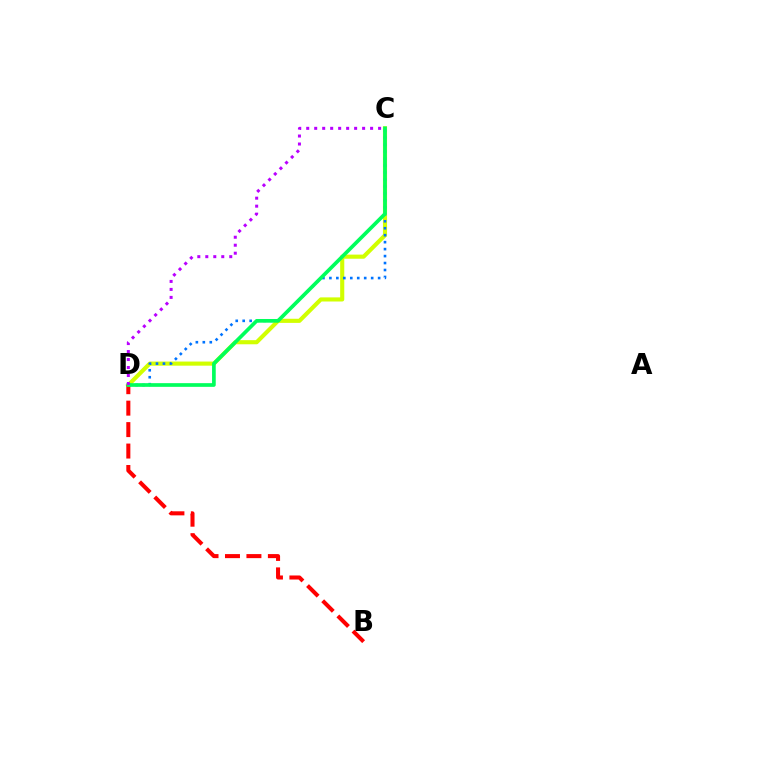{('C', 'D'): [{'color': '#d1ff00', 'line_style': 'solid', 'thickness': 2.97}, {'color': '#0074ff', 'line_style': 'dotted', 'thickness': 1.89}, {'color': '#00ff5c', 'line_style': 'solid', 'thickness': 2.65}, {'color': '#b900ff', 'line_style': 'dotted', 'thickness': 2.17}], ('B', 'D'): [{'color': '#ff0000', 'line_style': 'dashed', 'thickness': 2.91}]}